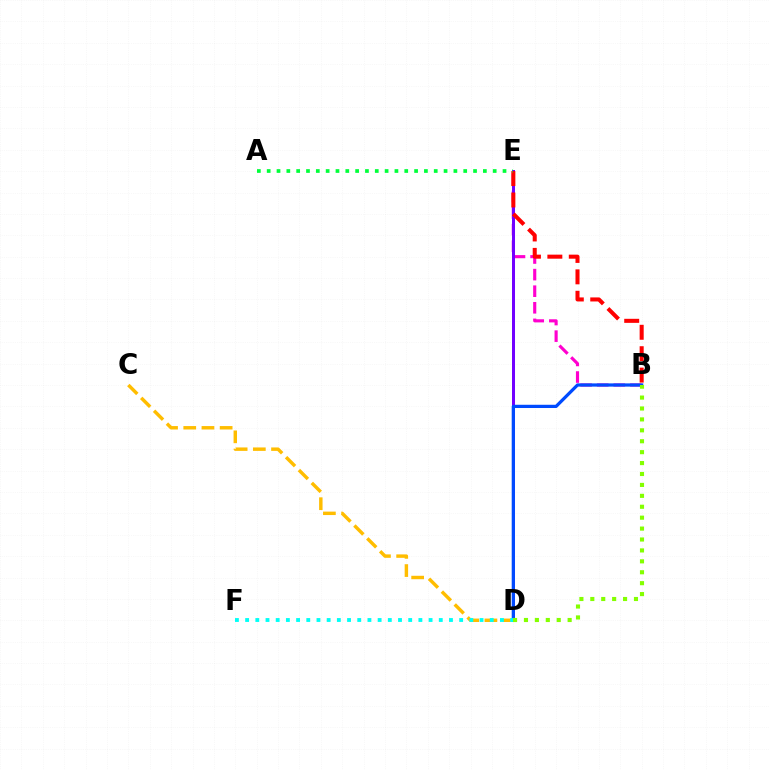{('B', 'E'): [{'color': '#ff00cf', 'line_style': 'dashed', 'thickness': 2.25}, {'color': '#ff0000', 'line_style': 'dashed', 'thickness': 2.91}], ('C', 'D'): [{'color': '#ffbd00', 'line_style': 'dashed', 'thickness': 2.47}], ('D', 'E'): [{'color': '#7200ff', 'line_style': 'solid', 'thickness': 2.16}], ('B', 'D'): [{'color': '#004bff', 'line_style': 'solid', 'thickness': 2.33}, {'color': '#84ff00', 'line_style': 'dotted', 'thickness': 2.97}], ('A', 'E'): [{'color': '#00ff39', 'line_style': 'dotted', 'thickness': 2.67}], ('D', 'F'): [{'color': '#00fff6', 'line_style': 'dotted', 'thickness': 2.77}]}